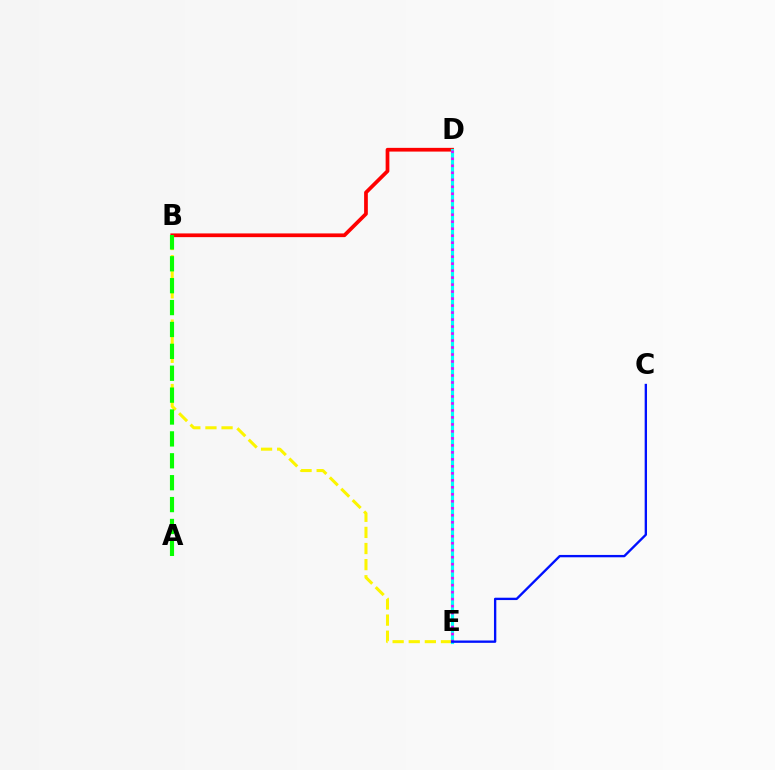{('B', 'D'): [{'color': '#ff0000', 'line_style': 'solid', 'thickness': 2.68}], ('B', 'E'): [{'color': '#fcf500', 'line_style': 'dashed', 'thickness': 2.19}], ('D', 'E'): [{'color': '#00fff6', 'line_style': 'solid', 'thickness': 2.28}, {'color': '#ee00ff', 'line_style': 'dotted', 'thickness': 1.9}], ('A', 'B'): [{'color': '#08ff00', 'line_style': 'dashed', 'thickness': 2.97}], ('C', 'E'): [{'color': '#0010ff', 'line_style': 'solid', 'thickness': 1.69}]}